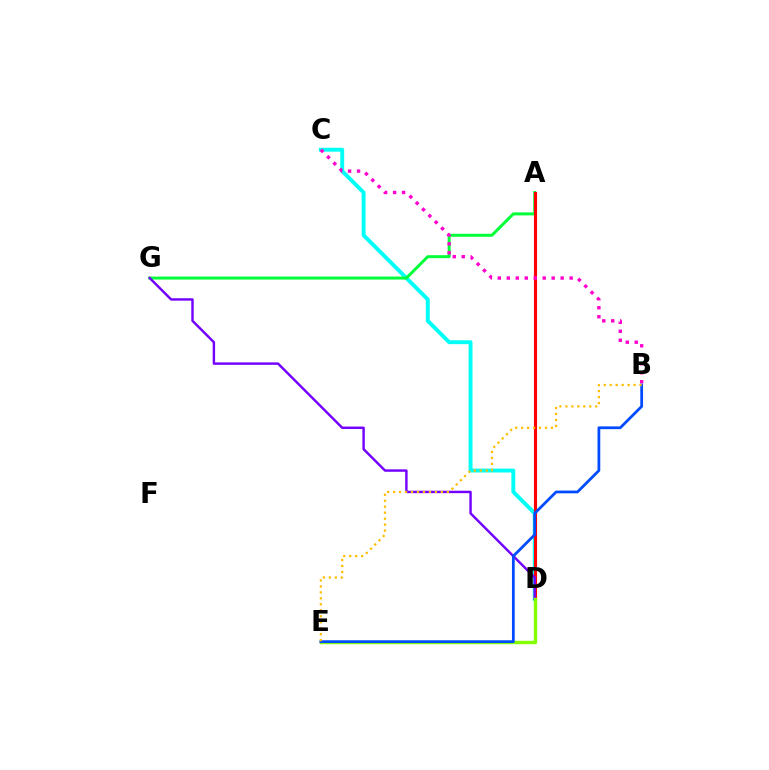{('C', 'D'): [{'color': '#00fff6', 'line_style': 'solid', 'thickness': 2.81}], ('A', 'G'): [{'color': '#00ff39', 'line_style': 'solid', 'thickness': 2.14}], ('A', 'D'): [{'color': '#ff0000', 'line_style': 'solid', 'thickness': 2.24}], ('D', 'G'): [{'color': '#7200ff', 'line_style': 'solid', 'thickness': 1.75}], ('B', 'C'): [{'color': '#ff00cf', 'line_style': 'dotted', 'thickness': 2.44}], ('D', 'E'): [{'color': '#84ff00', 'line_style': 'solid', 'thickness': 2.45}], ('B', 'E'): [{'color': '#004bff', 'line_style': 'solid', 'thickness': 1.99}, {'color': '#ffbd00', 'line_style': 'dotted', 'thickness': 1.62}]}